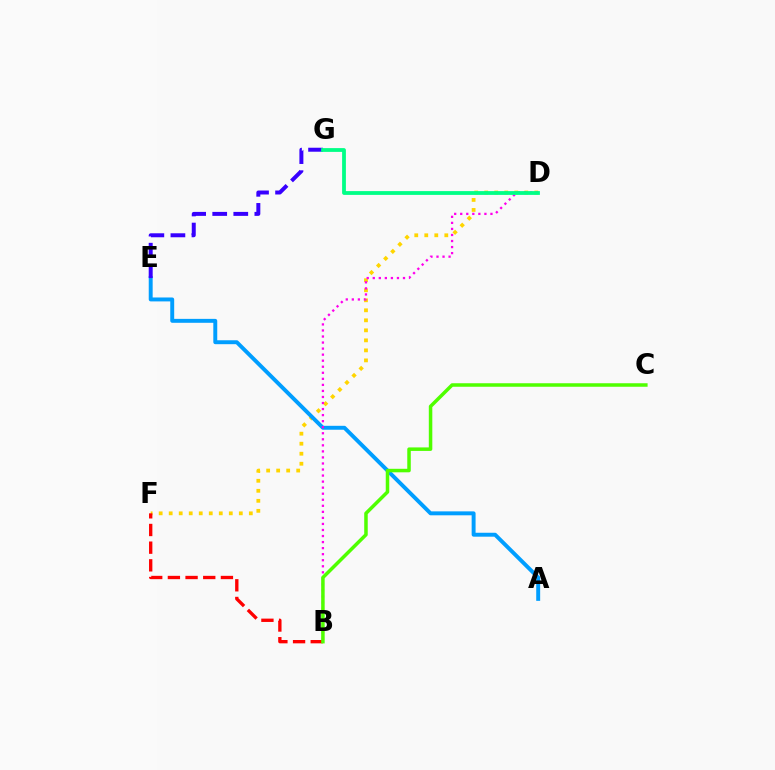{('D', 'F'): [{'color': '#ffd500', 'line_style': 'dotted', 'thickness': 2.72}], ('A', 'E'): [{'color': '#009eff', 'line_style': 'solid', 'thickness': 2.83}], ('E', 'G'): [{'color': '#3700ff', 'line_style': 'dashed', 'thickness': 2.86}], ('B', 'D'): [{'color': '#ff00ed', 'line_style': 'dotted', 'thickness': 1.64}], ('B', 'F'): [{'color': '#ff0000', 'line_style': 'dashed', 'thickness': 2.4}], ('B', 'C'): [{'color': '#4fff00', 'line_style': 'solid', 'thickness': 2.52}], ('D', 'G'): [{'color': '#00ff86', 'line_style': 'solid', 'thickness': 2.73}]}